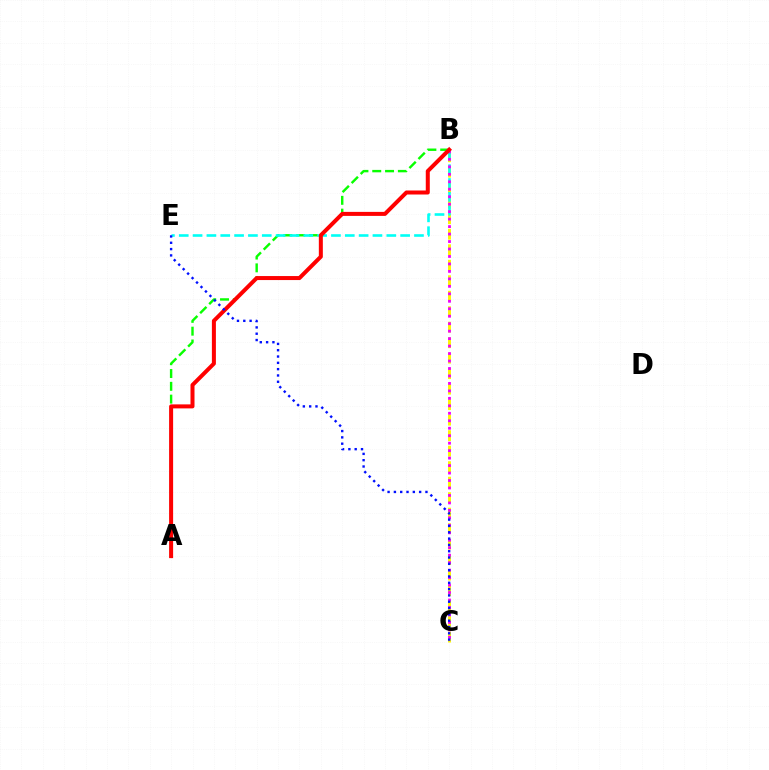{('A', 'B'): [{'color': '#08ff00', 'line_style': 'dashed', 'thickness': 1.74}, {'color': '#ff0000', 'line_style': 'solid', 'thickness': 2.89}], ('B', 'C'): [{'color': '#fcf500', 'line_style': 'dashed', 'thickness': 2.1}, {'color': '#ee00ff', 'line_style': 'dotted', 'thickness': 2.03}], ('B', 'E'): [{'color': '#00fff6', 'line_style': 'dashed', 'thickness': 1.88}], ('C', 'E'): [{'color': '#0010ff', 'line_style': 'dotted', 'thickness': 1.72}]}